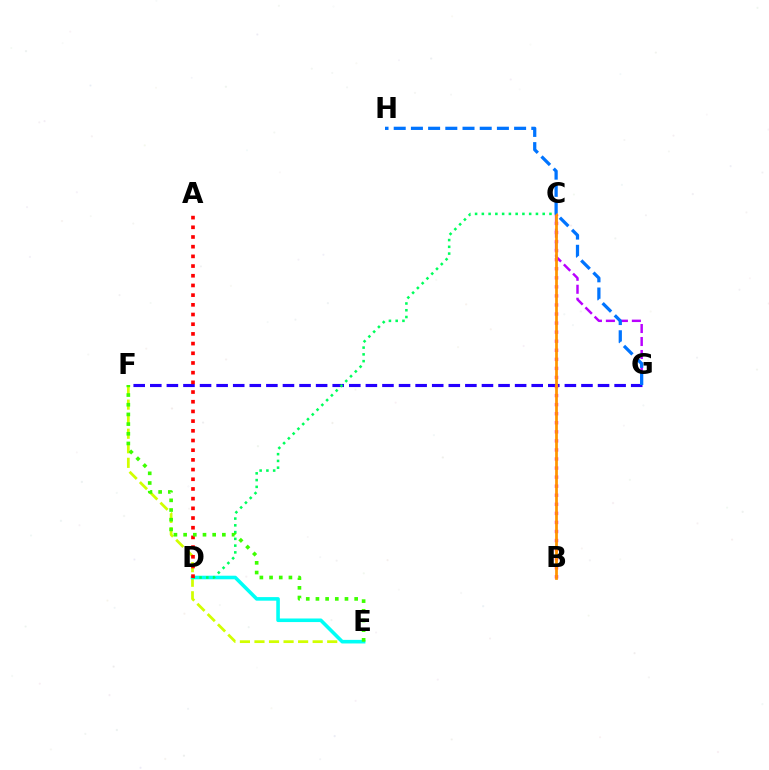{('F', 'G'): [{'color': '#2500ff', 'line_style': 'dashed', 'thickness': 2.25}], ('B', 'C'): [{'color': '#ff00ac', 'line_style': 'dotted', 'thickness': 2.46}, {'color': '#ff9400', 'line_style': 'solid', 'thickness': 1.98}], ('C', 'G'): [{'color': '#b900ff', 'line_style': 'dashed', 'thickness': 1.76}], ('E', 'F'): [{'color': '#d1ff00', 'line_style': 'dashed', 'thickness': 1.98}, {'color': '#3dff00', 'line_style': 'dotted', 'thickness': 2.63}], ('D', 'E'): [{'color': '#00fff6', 'line_style': 'solid', 'thickness': 2.58}], ('C', 'D'): [{'color': '#00ff5c', 'line_style': 'dotted', 'thickness': 1.84}], ('A', 'D'): [{'color': '#ff0000', 'line_style': 'dotted', 'thickness': 2.63}], ('G', 'H'): [{'color': '#0074ff', 'line_style': 'dashed', 'thickness': 2.34}]}